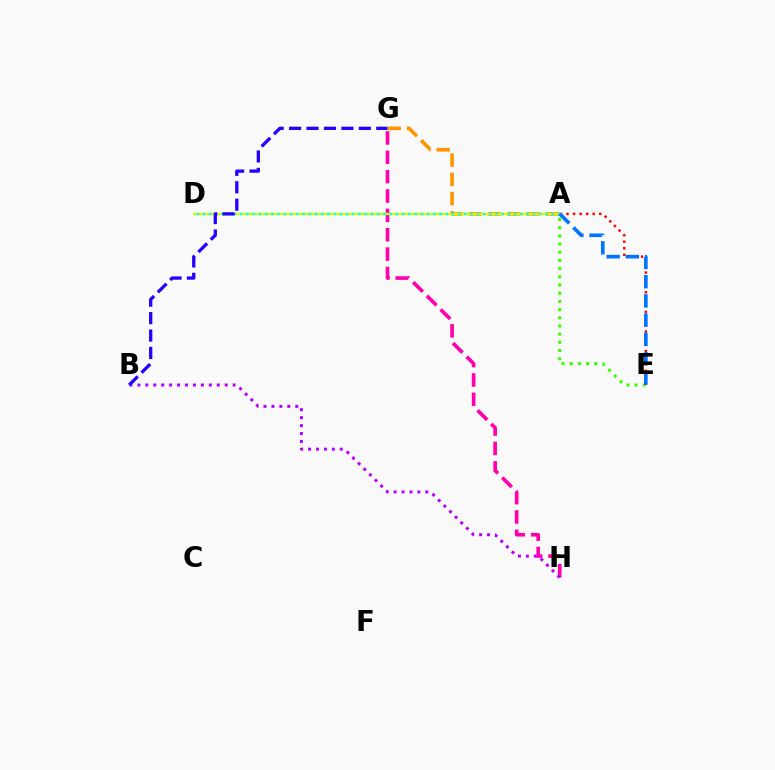{('A', 'G'): [{'color': '#ff9400', 'line_style': 'dashed', 'thickness': 2.62}], ('A', 'E'): [{'color': '#3dff00', 'line_style': 'dotted', 'thickness': 2.23}, {'color': '#ff0000', 'line_style': 'dotted', 'thickness': 1.78}, {'color': '#0074ff', 'line_style': 'dashed', 'thickness': 2.61}], ('A', 'D'): [{'color': '#00ff5c', 'line_style': 'dotted', 'thickness': 1.52}, {'color': '#d1ff00', 'line_style': 'solid', 'thickness': 1.69}, {'color': '#00fff6', 'line_style': 'dotted', 'thickness': 1.69}], ('G', 'H'): [{'color': '#ff00ac', 'line_style': 'dashed', 'thickness': 2.63}], ('B', 'H'): [{'color': '#b900ff', 'line_style': 'dotted', 'thickness': 2.16}], ('B', 'G'): [{'color': '#2500ff', 'line_style': 'dashed', 'thickness': 2.37}]}